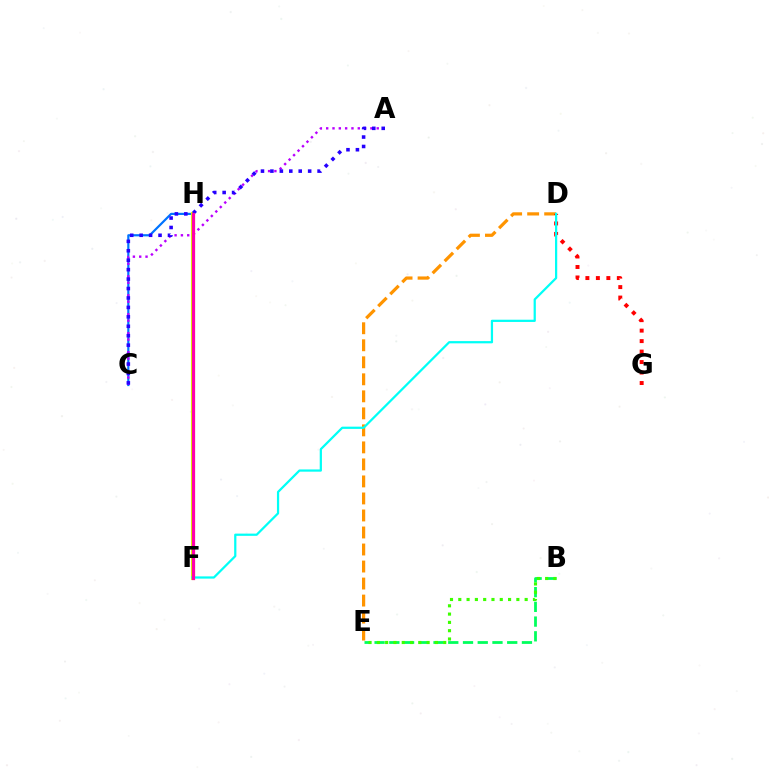{('C', 'H'): [{'color': '#0074ff', 'line_style': 'solid', 'thickness': 1.58}], ('F', 'H'): [{'color': '#d1ff00', 'line_style': 'solid', 'thickness': 2.94}, {'color': '#ff00ac', 'line_style': 'solid', 'thickness': 2.31}], ('A', 'C'): [{'color': '#b900ff', 'line_style': 'dotted', 'thickness': 1.72}, {'color': '#2500ff', 'line_style': 'dotted', 'thickness': 2.56}], ('D', 'E'): [{'color': '#ff9400', 'line_style': 'dashed', 'thickness': 2.31}], ('B', 'E'): [{'color': '#00ff5c', 'line_style': 'dashed', 'thickness': 2.0}, {'color': '#3dff00', 'line_style': 'dotted', 'thickness': 2.25}], ('D', 'G'): [{'color': '#ff0000', 'line_style': 'dotted', 'thickness': 2.85}], ('D', 'F'): [{'color': '#00fff6', 'line_style': 'solid', 'thickness': 1.61}]}